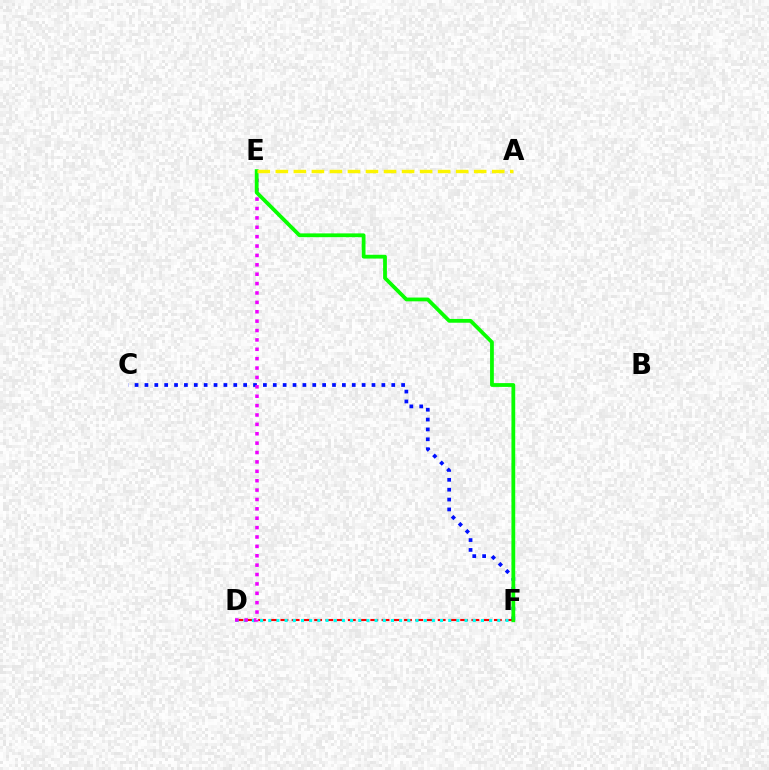{('D', 'F'): [{'color': '#ff0000', 'line_style': 'dashed', 'thickness': 1.53}, {'color': '#00fff6', 'line_style': 'dotted', 'thickness': 2.22}], ('C', 'F'): [{'color': '#0010ff', 'line_style': 'dotted', 'thickness': 2.68}], ('D', 'E'): [{'color': '#ee00ff', 'line_style': 'dotted', 'thickness': 2.55}], ('E', 'F'): [{'color': '#08ff00', 'line_style': 'solid', 'thickness': 2.72}], ('A', 'E'): [{'color': '#fcf500', 'line_style': 'dashed', 'thickness': 2.45}]}